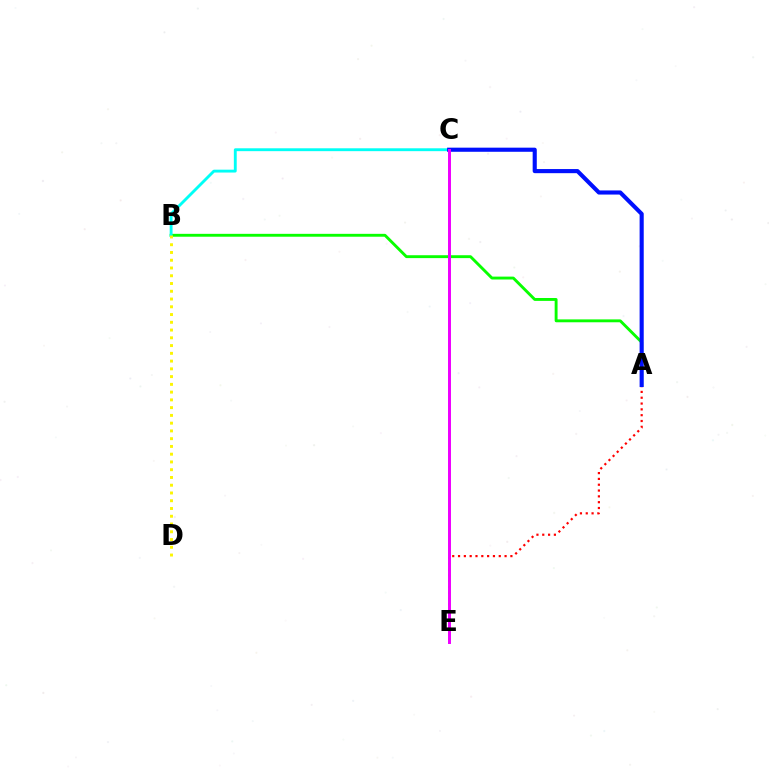{('A', 'E'): [{'color': '#ff0000', 'line_style': 'dotted', 'thickness': 1.58}], ('A', 'B'): [{'color': '#08ff00', 'line_style': 'solid', 'thickness': 2.08}], ('B', 'C'): [{'color': '#00fff6', 'line_style': 'solid', 'thickness': 2.07}], ('A', 'C'): [{'color': '#0010ff', 'line_style': 'solid', 'thickness': 2.96}], ('B', 'D'): [{'color': '#fcf500', 'line_style': 'dotted', 'thickness': 2.11}], ('C', 'E'): [{'color': '#ee00ff', 'line_style': 'solid', 'thickness': 2.14}]}